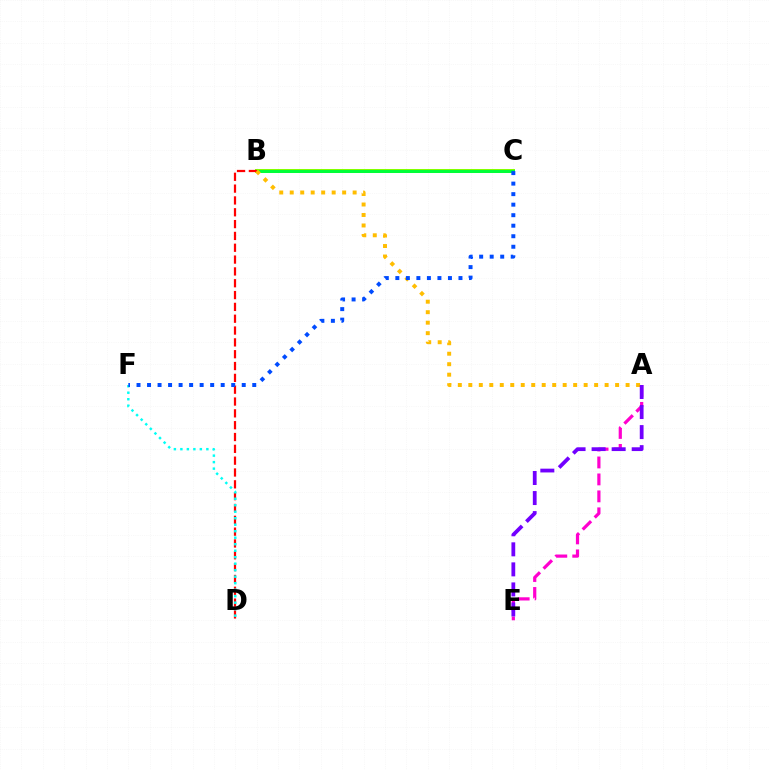{('B', 'C'): [{'color': '#84ff00', 'line_style': 'solid', 'thickness': 2.89}, {'color': '#00ff39', 'line_style': 'solid', 'thickness': 2.13}], ('B', 'D'): [{'color': '#ff0000', 'line_style': 'dashed', 'thickness': 1.61}], ('D', 'F'): [{'color': '#00fff6', 'line_style': 'dotted', 'thickness': 1.76}], ('A', 'E'): [{'color': '#ff00cf', 'line_style': 'dashed', 'thickness': 2.3}, {'color': '#7200ff', 'line_style': 'dashed', 'thickness': 2.72}], ('A', 'B'): [{'color': '#ffbd00', 'line_style': 'dotted', 'thickness': 2.85}], ('C', 'F'): [{'color': '#004bff', 'line_style': 'dotted', 'thickness': 2.86}]}